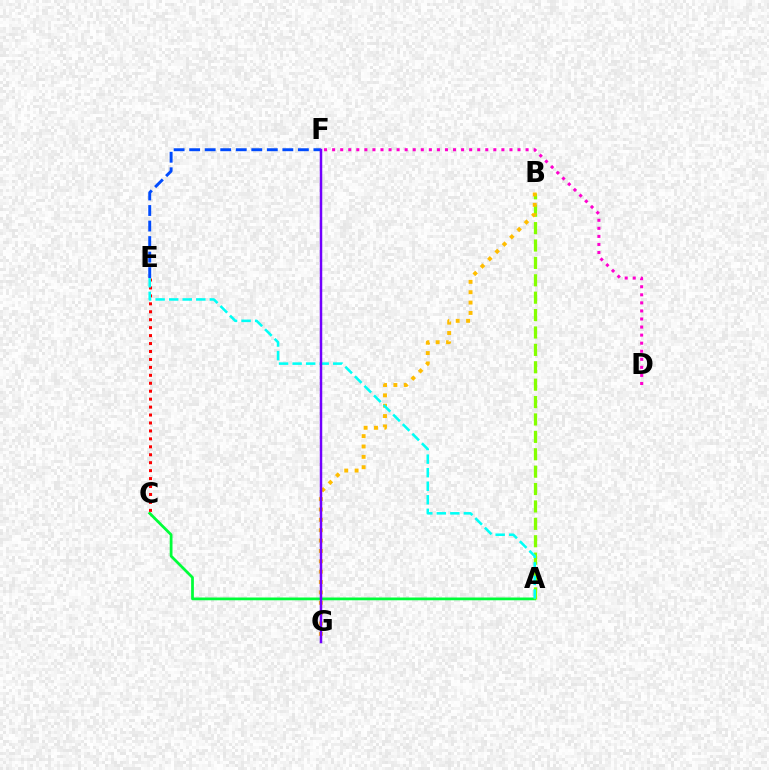{('A', 'C'): [{'color': '#00ff39', 'line_style': 'solid', 'thickness': 1.99}], ('D', 'F'): [{'color': '#ff00cf', 'line_style': 'dotted', 'thickness': 2.19}], ('E', 'F'): [{'color': '#004bff', 'line_style': 'dashed', 'thickness': 2.11}], ('A', 'B'): [{'color': '#84ff00', 'line_style': 'dashed', 'thickness': 2.36}], ('C', 'E'): [{'color': '#ff0000', 'line_style': 'dotted', 'thickness': 2.16}], ('B', 'G'): [{'color': '#ffbd00', 'line_style': 'dotted', 'thickness': 2.82}], ('A', 'E'): [{'color': '#00fff6', 'line_style': 'dashed', 'thickness': 1.84}], ('F', 'G'): [{'color': '#7200ff', 'line_style': 'solid', 'thickness': 1.79}]}